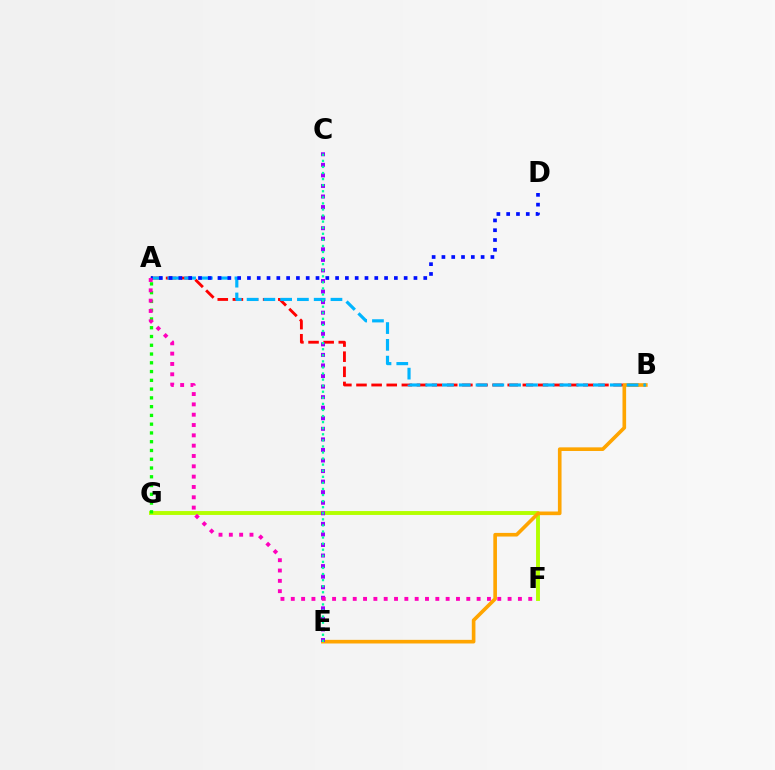{('F', 'G'): [{'color': '#b3ff00', 'line_style': 'solid', 'thickness': 2.81}], ('A', 'B'): [{'color': '#ff0000', 'line_style': 'dashed', 'thickness': 2.05}, {'color': '#00b5ff', 'line_style': 'dashed', 'thickness': 2.28}], ('B', 'E'): [{'color': '#ffa500', 'line_style': 'solid', 'thickness': 2.62}], ('C', 'E'): [{'color': '#9b00ff', 'line_style': 'dotted', 'thickness': 2.87}, {'color': '#00ff9d', 'line_style': 'dotted', 'thickness': 1.65}], ('A', 'G'): [{'color': '#08ff00', 'line_style': 'dotted', 'thickness': 2.38}], ('A', 'D'): [{'color': '#0010ff', 'line_style': 'dotted', 'thickness': 2.66}], ('A', 'F'): [{'color': '#ff00bd', 'line_style': 'dotted', 'thickness': 2.8}]}